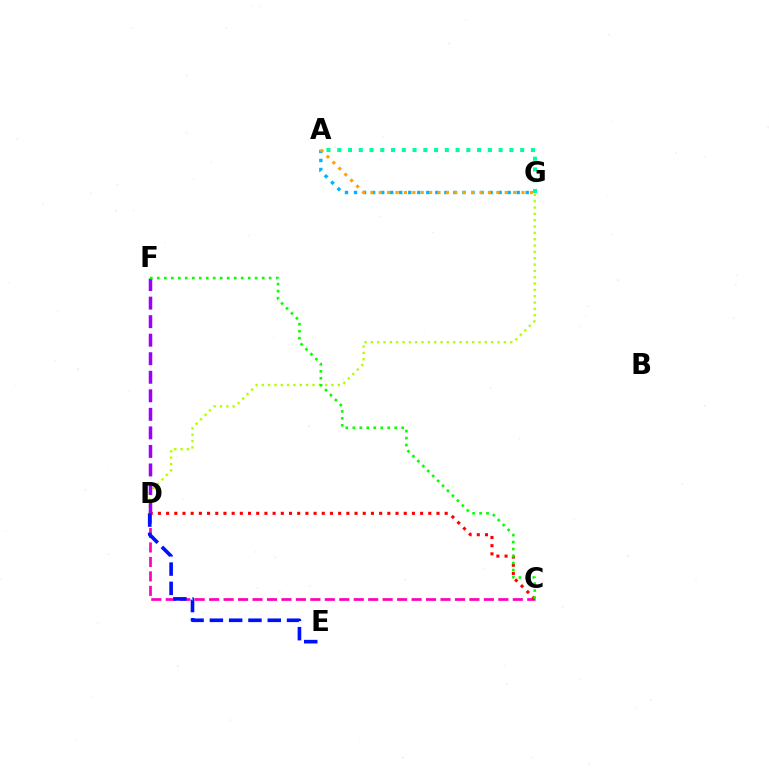{('C', 'D'): [{'color': '#ff00bd', 'line_style': 'dashed', 'thickness': 1.96}, {'color': '#ff0000', 'line_style': 'dotted', 'thickness': 2.23}], ('A', 'G'): [{'color': '#00ff9d', 'line_style': 'dotted', 'thickness': 2.92}, {'color': '#00b5ff', 'line_style': 'dotted', 'thickness': 2.45}, {'color': '#ffa500', 'line_style': 'dotted', 'thickness': 2.28}], ('D', 'G'): [{'color': '#b3ff00', 'line_style': 'dotted', 'thickness': 1.72}], ('D', 'F'): [{'color': '#9b00ff', 'line_style': 'dashed', 'thickness': 2.52}], ('D', 'E'): [{'color': '#0010ff', 'line_style': 'dashed', 'thickness': 2.62}], ('C', 'F'): [{'color': '#08ff00', 'line_style': 'dotted', 'thickness': 1.9}]}